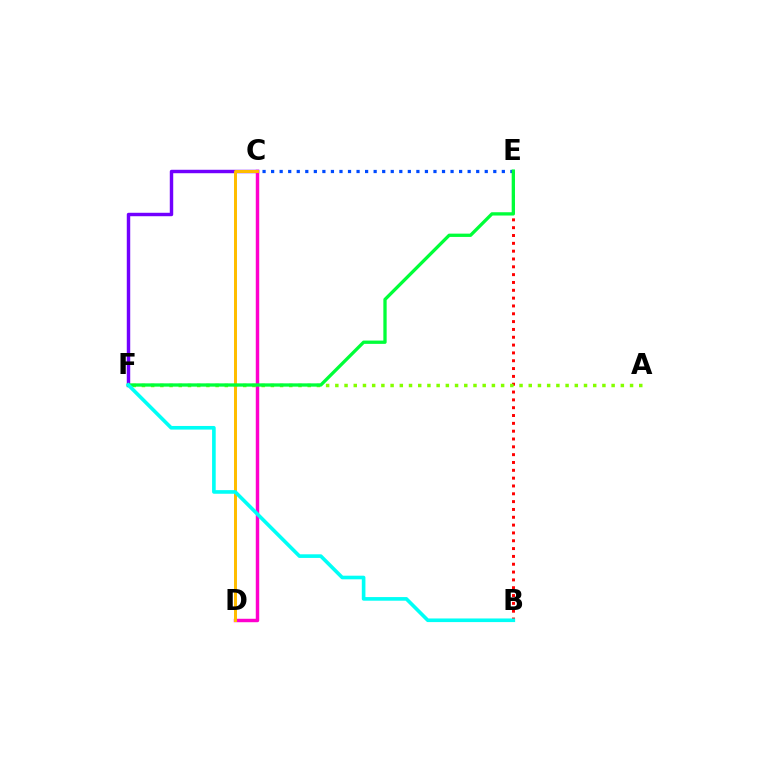{('B', 'E'): [{'color': '#ff0000', 'line_style': 'dotted', 'thickness': 2.13}], ('C', 'F'): [{'color': '#7200ff', 'line_style': 'solid', 'thickness': 2.48}], ('A', 'F'): [{'color': '#84ff00', 'line_style': 'dotted', 'thickness': 2.5}], ('C', 'E'): [{'color': '#004bff', 'line_style': 'dotted', 'thickness': 2.32}], ('C', 'D'): [{'color': '#ff00cf', 'line_style': 'solid', 'thickness': 2.48}, {'color': '#ffbd00', 'line_style': 'solid', 'thickness': 2.15}], ('E', 'F'): [{'color': '#00ff39', 'line_style': 'solid', 'thickness': 2.38}], ('B', 'F'): [{'color': '#00fff6', 'line_style': 'solid', 'thickness': 2.61}]}